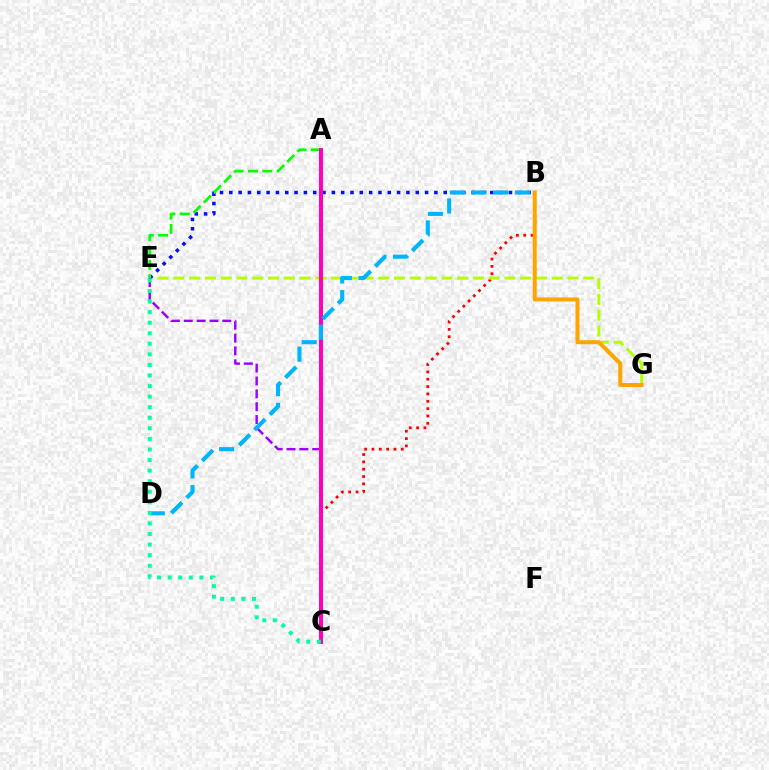{('B', 'C'): [{'color': '#ff0000', 'line_style': 'dotted', 'thickness': 1.99}], ('E', 'G'): [{'color': '#b3ff00', 'line_style': 'dashed', 'thickness': 2.14}], ('B', 'E'): [{'color': '#0010ff', 'line_style': 'dotted', 'thickness': 2.53}], ('C', 'E'): [{'color': '#9b00ff', 'line_style': 'dashed', 'thickness': 1.75}, {'color': '#00ff9d', 'line_style': 'dotted', 'thickness': 2.87}], ('B', 'G'): [{'color': '#ffa500', 'line_style': 'solid', 'thickness': 2.89}], ('A', 'E'): [{'color': '#08ff00', 'line_style': 'dashed', 'thickness': 1.95}], ('A', 'C'): [{'color': '#ff00bd', 'line_style': 'solid', 'thickness': 2.92}], ('B', 'D'): [{'color': '#00b5ff', 'line_style': 'dashed', 'thickness': 2.95}]}